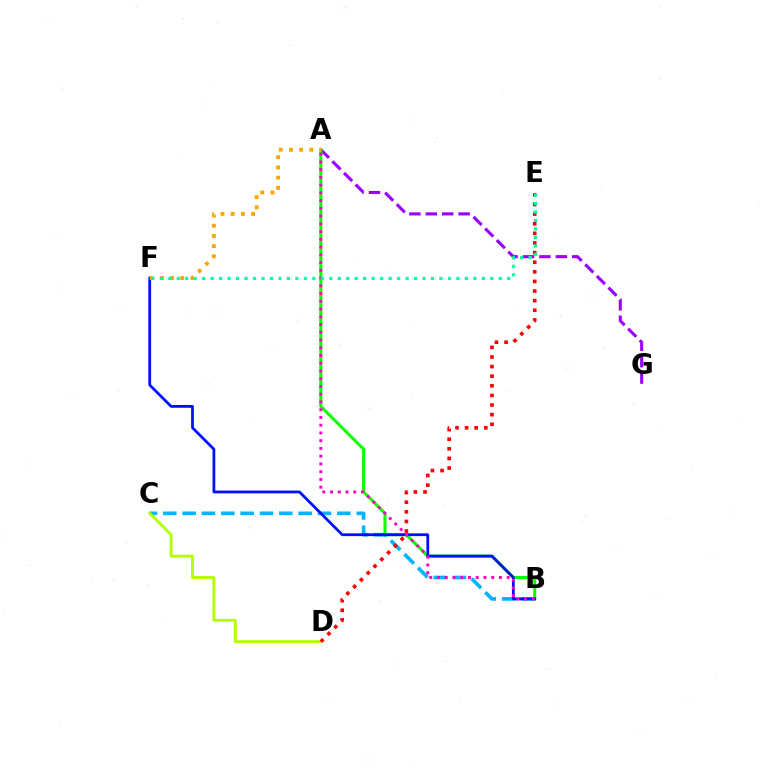{('B', 'C'): [{'color': '#00b5ff', 'line_style': 'dashed', 'thickness': 2.63}], ('A', 'G'): [{'color': '#9b00ff', 'line_style': 'dashed', 'thickness': 2.23}], ('A', 'B'): [{'color': '#08ff00', 'line_style': 'solid', 'thickness': 2.2}, {'color': '#ff00bd', 'line_style': 'dotted', 'thickness': 2.1}], ('C', 'D'): [{'color': '#b3ff00', 'line_style': 'solid', 'thickness': 2.07}], ('B', 'F'): [{'color': '#0010ff', 'line_style': 'solid', 'thickness': 2.0}], ('A', 'F'): [{'color': '#ffa500', 'line_style': 'dotted', 'thickness': 2.77}], ('D', 'E'): [{'color': '#ff0000', 'line_style': 'dotted', 'thickness': 2.61}], ('E', 'F'): [{'color': '#00ff9d', 'line_style': 'dotted', 'thickness': 2.3}]}